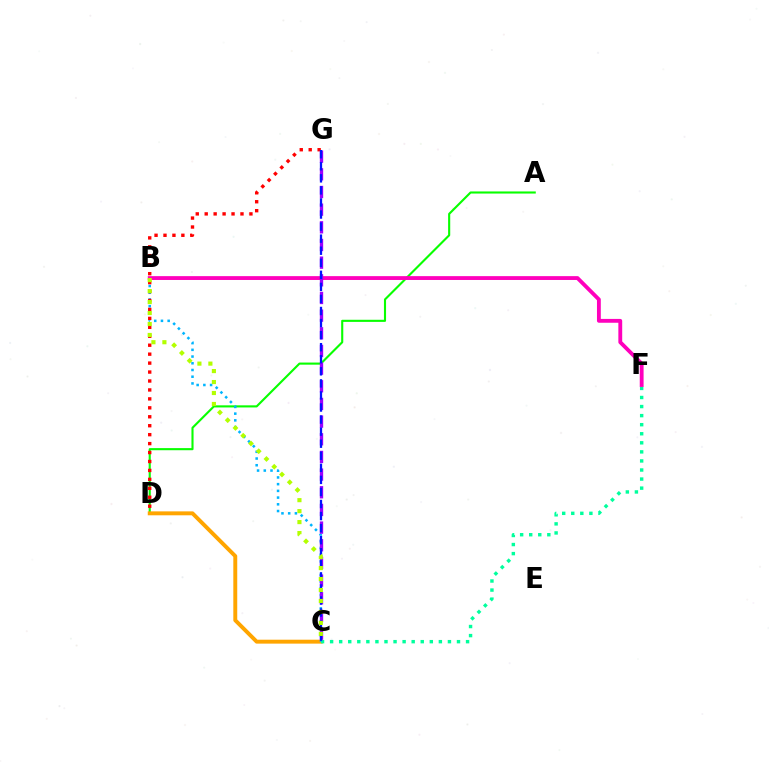{('A', 'D'): [{'color': '#08ff00', 'line_style': 'solid', 'thickness': 1.52}], ('C', 'D'): [{'color': '#ffa500', 'line_style': 'solid', 'thickness': 2.83}], ('C', 'F'): [{'color': '#00ff9d', 'line_style': 'dotted', 'thickness': 2.46}], ('B', 'C'): [{'color': '#00b5ff', 'line_style': 'dotted', 'thickness': 1.83}, {'color': '#b3ff00', 'line_style': 'dotted', 'thickness': 2.98}], ('B', 'F'): [{'color': '#ff00bd', 'line_style': 'solid', 'thickness': 2.76}], ('D', 'G'): [{'color': '#ff0000', 'line_style': 'dotted', 'thickness': 2.43}], ('C', 'G'): [{'color': '#9b00ff', 'line_style': 'dashed', 'thickness': 2.4}, {'color': '#0010ff', 'line_style': 'dashed', 'thickness': 1.64}]}